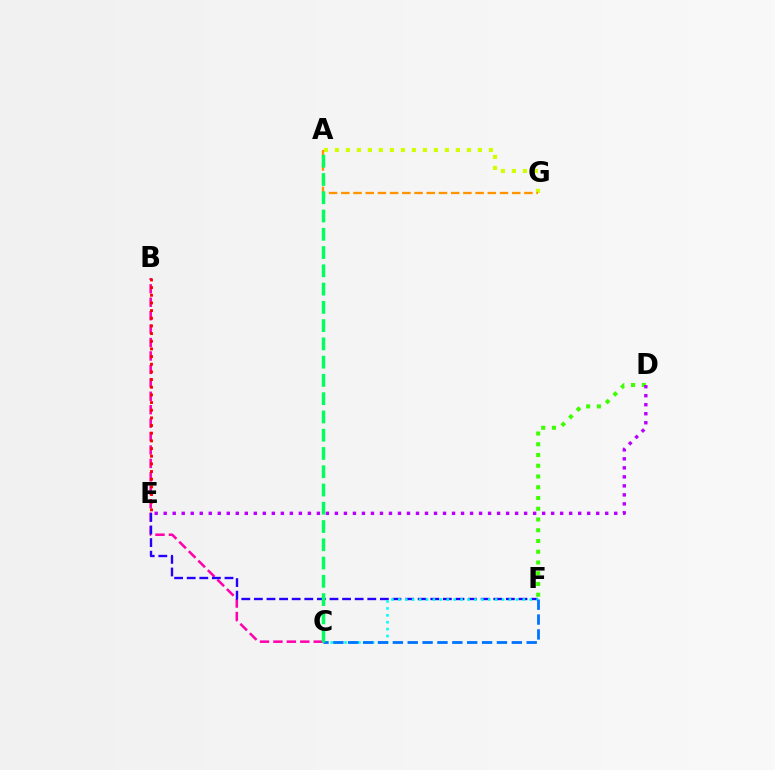{('B', 'C'): [{'color': '#ff00ac', 'line_style': 'dashed', 'thickness': 1.82}], ('B', 'E'): [{'color': '#ff0000', 'line_style': 'dotted', 'thickness': 2.08}], ('E', 'F'): [{'color': '#2500ff', 'line_style': 'dashed', 'thickness': 1.71}], ('C', 'F'): [{'color': '#00fff6', 'line_style': 'dotted', 'thickness': 1.88}, {'color': '#0074ff', 'line_style': 'dashed', 'thickness': 2.02}], ('A', 'G'): [{'color': '#d1ff00', 'line_style': 'dotted', 'thickness': 2.99}, {'color': '#ff9400', 'line_style': 'dashed', 'thickness': 1.66}], ('D', 'F'): [{'color': '#3dff00', 'line_style': 'dotted', 'thickness': 2.92}], ('D', 'E'): [{'color': '#b900ff', 'line_style': 'dotted', 'thickness': 2.45}], ('A', 'C'): [{'color': '#00ff5c', 'line_style': 'dashed', 'thickness': 2.48}]}